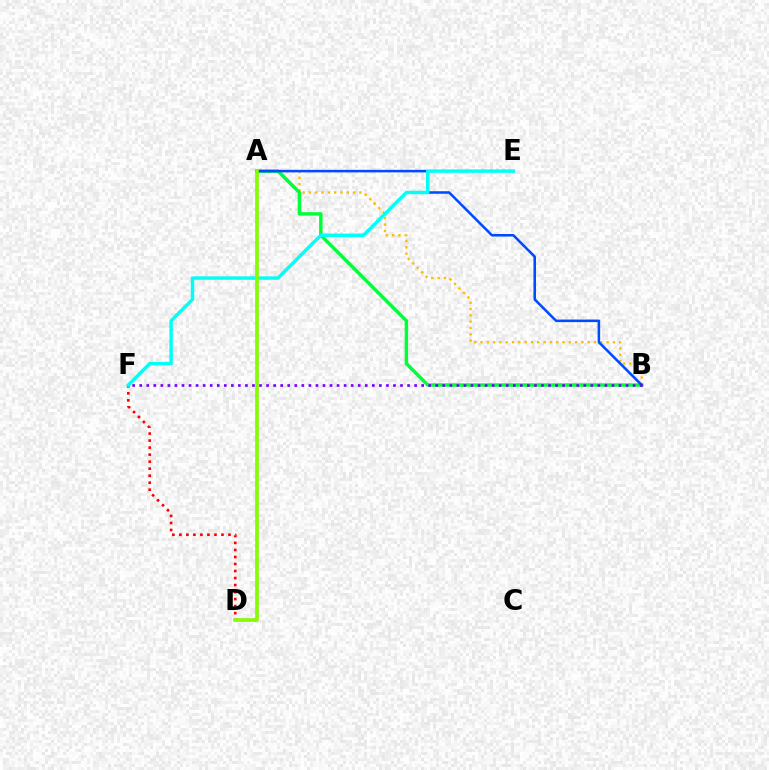{('A', 'D'): [{'color': '#ff00cf', 'line_style': 'solid', 'thickness': 1.74}, {'color': '#84ff00', 'line_style': 'solid', 'thickness': 2.56}], ('A', 'B'): [{'color': '#ffbd00', 'line_style': 'dotted', 'thickness': 1.71}, {'color': '#00ff39', 'line_style': 'solid', 'thickness': 2.48}, {'color': '#004bff', 'line_style': 'solid', 'thickness': 1.83}], ('D', 'F'): [{'color': '#ff0000', 'line_style': 'dotted', 'thickness': 1.91}], ('B', 'F'): [{'color': '#7200ff', 'line_style': 'dotted', 'thickness': 1.92}], ('E', 'F'): [{'color': '#00fff6', 'line_style': 'solid', 'thickness': 2.47}]}